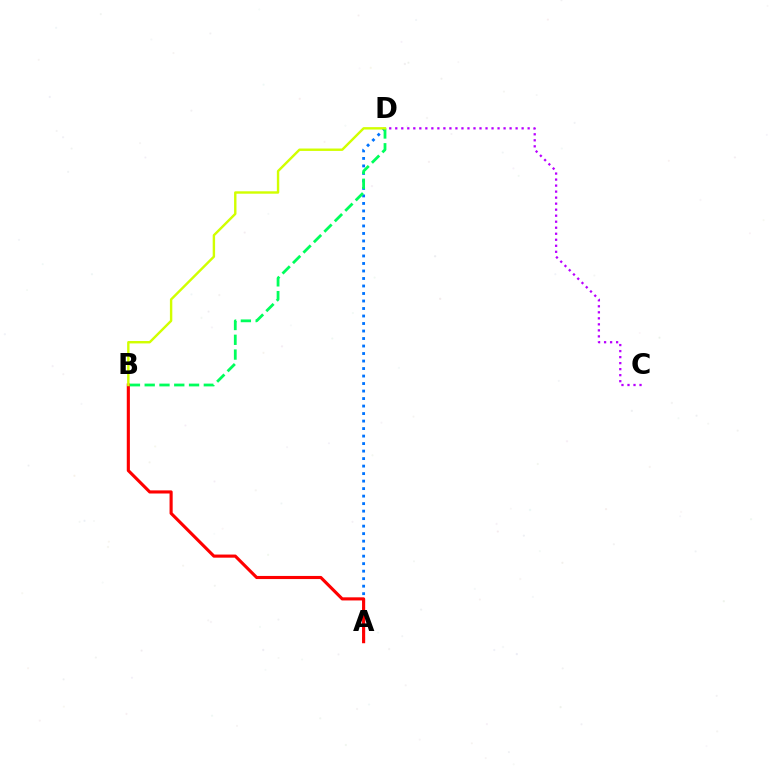{('A', 'D'): [{'color': '#0074ff', 'line_style': 'dotted', 'thickness': 2.04}], ('C', 'D'): [{'color': '#b900ff', 'line_style': 'dotted', 'thickness': 1.63}], ('A', 'B'): [{'color': '#ff0000', 'line_style': 'solid', 'thickness': 2.25}], ('B', 'D'): [{'color': '#00ff5c', 'line_style': 'dashed', 'thickness': 2.01}, {'color': '#d1ff00', 'line_style': 'solid', 'thickness': 1.73}]}